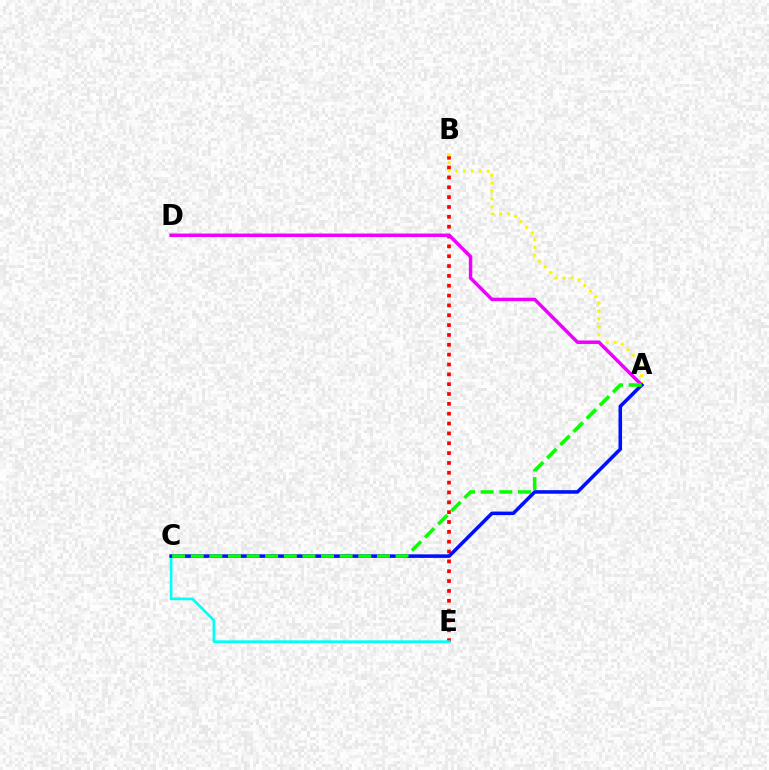{('B', 'E'): [{'color': '#ff0000', 'line_style': 'dotted', 'thickness': 2.67}], ('A', 'B'): [{'color': '#fcf500', 'line_style': 'dotted', 'thickness': 2.15}], ('A', 'D'): [{'color': '#ee00ff', 'line_style': 'solid', 'thickness': 2.49}], ('C', 'E'): [{'color': '#00fff6', 'line_style': 'solid', 'thickness': 1.91}], ('A', 'C'): [{'color': '#0010ff', 'line_style': 'solid', 'thickness': 2.56}, {'color': '#08ff00', 'line_style': 'dashed', 'thickness': 2.53}]}